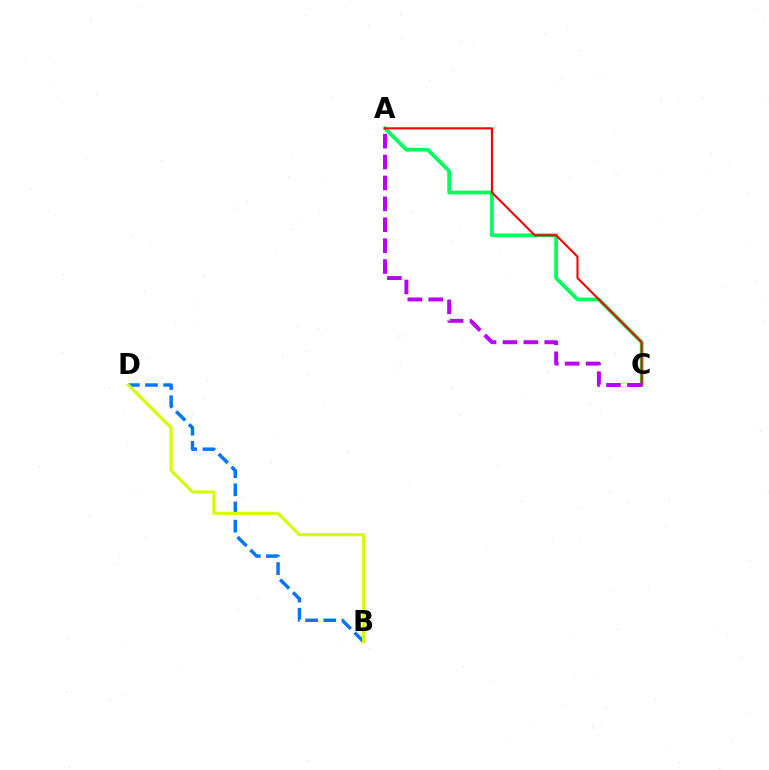{('A', 'C'): [{'color': '#00ff5c', 'line_style': 'solid', 'thickness': 2.69}, {'color': '#ff0000', 'line_style': 'solid', 'thickness': 1.53}, {'color': '#b900ff', 'line_style': 'dashed', 'thickness': 2.84}], ('B', 'D'): [{'color': '#0074ff', 'line_style': 'dashed', 'thickness': 2.47}, {'color': '#d1ff00', 'line_style': 'solid', 'thickness': 2.22}]}